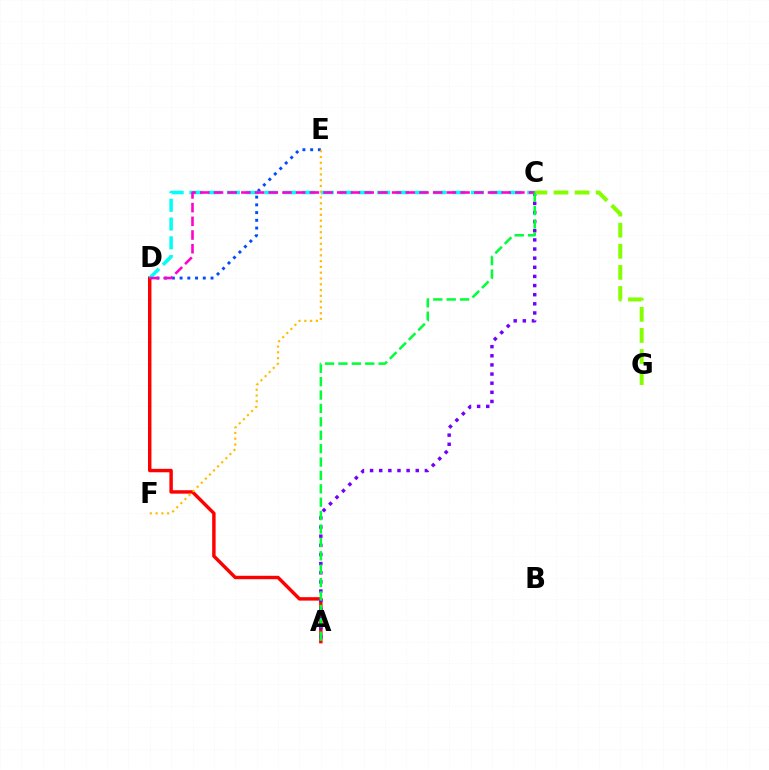{('D', 'E'): [{'color': '#004bff', 'line_style': 'dotted', 'thickness': 2.1}], ('A', 'D'): [{'color': '#ff0000', 'line_style': 'solid', 'thickness': 2.48}], ('C', 'D'): [{'color': '#00fff6', 'line_style': 'dashed', 'thickness': 2.55}, {'color': '#ff00cf', 'line_style': 'dashed', 'thickness': 1.86}], ('A', 'C'): [{'color': '#7200ff', 'line_style': 'dotted', 'thickness': 2.48}, {'color': '#00ff39', 'line_style': 'dashed', 'thickness': 1.82}], ('C', 'G'): [{'color': '#84ff00', 'line_style': 'dashed', 'thickness': 2.87}], ('E', 'F'): [{'color': '#ffbd00', 'line_style': 'dotted', 'thickness': 1.57}]}